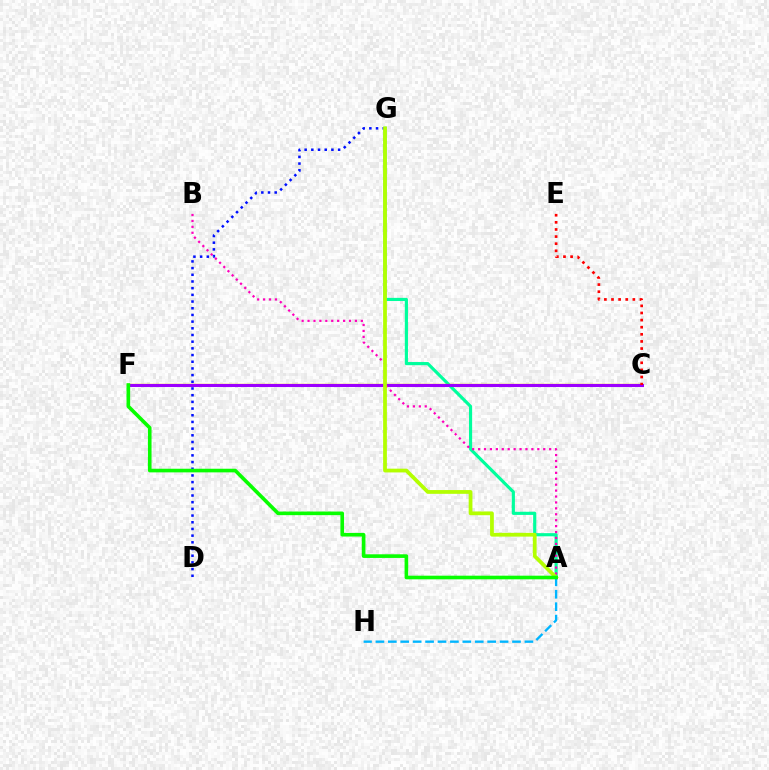{('A', 'G'): [{'color': '#00ff9d', 'line_style': 'solid', 'thickness': 2.27}, {'color': '#b3ff00', 'line_style': 'solid', 'thickness': 2.71}], ('C', 'F'): [{'color': '#ffa500', 'line_style': 'solid', 'thickness': 1.7}, {'color': '#9b00ff', 'line_style': 'solid', 'thickness': 2.19}], ('D', 'G'): [{'color': '#0010ff', 'line_style': 'dotted', 'thickness': 1.82}], ('A', 'B'): [{'color': '#ff00bd', 'line_style': 'dotted', 'thickness': 1.61}], ('C', 'E'): [{'color': '#ff0000', 'line_style': 'dotted', 'thickness': 1.93}], ('A', 'H'): [{'color': '#00b5ff', 'line_style': 'dashed', 'thickness': 1.69}], ('A', 'F'): [{'color': '#08ff00', 'line_style': 'solid', 'thickness': 2.61}]}